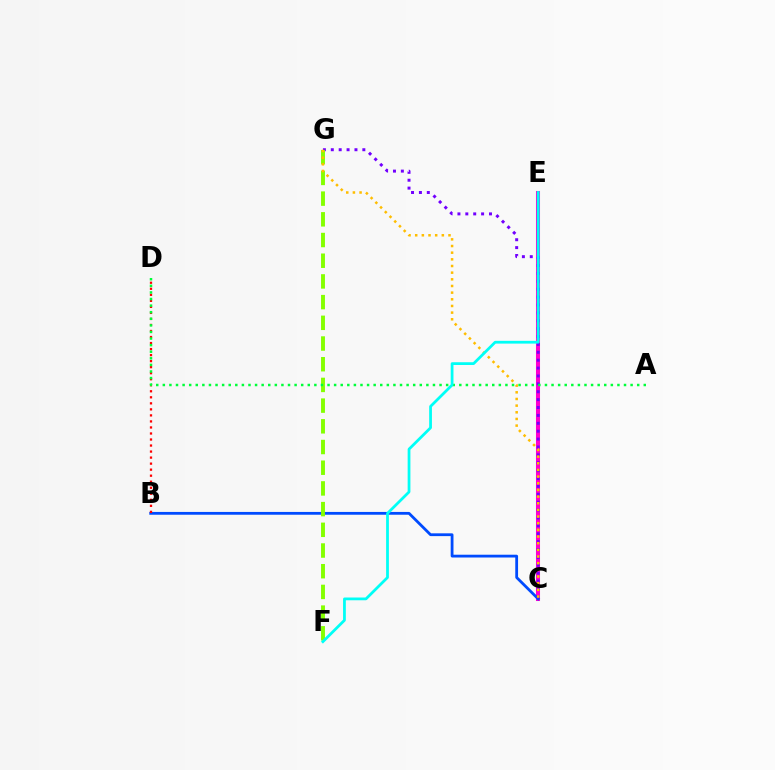{('C', 'E'): [{'color': '#ff00cf', 'line_style': 'solid', 'thickness': 2.92}], ('B', 'C'): [{'color': '#004bff', 'line_style': 'solid', 'thickness': 2.01}], ('B', 'D'): [{'color': '#ff0000', 'line_style': 'dotted', 'thickness': 1.64}], ('C', 'G'): [{'color': '#7200ff', 'line_style': 'dotted', 'thickness': 2.14}, {'color': '#ffbd00', 'line_style': 'dotted', 'thickness': 1.81}], ('F', 'G'): [{'color': '#84ff00', 'line_style': 'dashed', 'thickness': 2.81}], ('A', 'D'): [{'color': '#00ff39', 'line_style': 'dotted', 'thickness': 1.79}], ('E', 'F'): [{'color': '#00fff6', 'line_style': 'solid', 'thickness': 1.99}]}